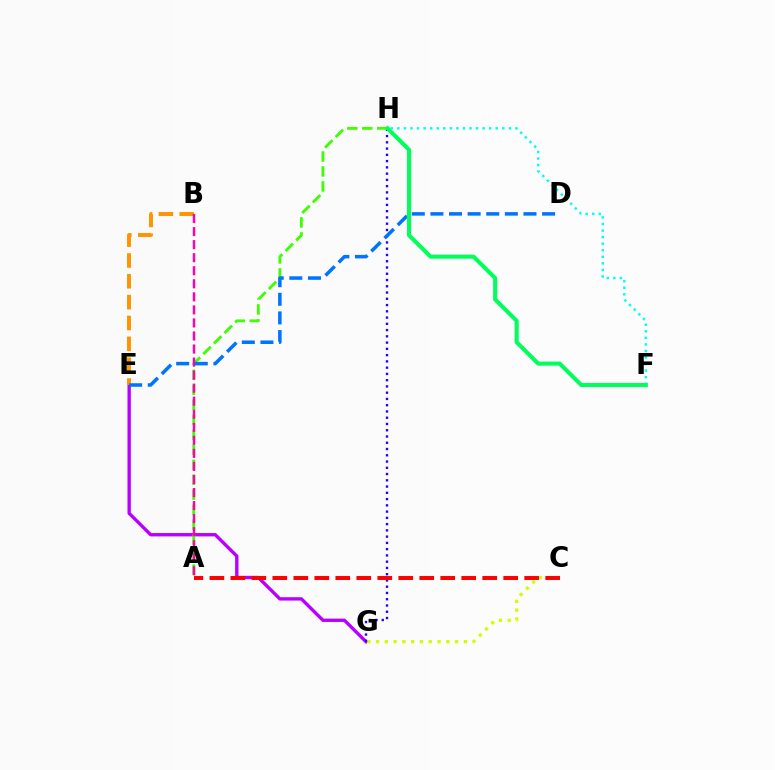{('E', 'G'): [{'color': '#b900ff', 'line_style': 'solid', 'thickness': 2.42}], ('C', 'G'): [{'color': '#d1ff00', 'line_style': 'dotted', 'thickness': 2.39}], ('G', 'H'): [{'color': '#2500ff', 'line_style': 'dotted', 'thickness': 1.7}], ('F', 'H'): [{'color': '#00fff6', 'line_style': 'dotted', 'thickness': 1.78}, {'color': '#00ff5c', 'line_style': 'solid', 'thickness': 2.94}], ('B', 'E'): [{'color': '#ff9400', 'line_style': 'dashed', 'thickness': 2.83}], ('A', 'H'): [{'color': '#3dff00', 'line_style': 'dashed', 'thickness': 2.04}], ('A', 'B'): [{'color': '#ff00ac', 'line_style': 'dashed', 'thickness': 1.77}], ('A', 'C'): [{'color': '#ff0000', 'line_style': 'dashed', 'thickness': 2.85}], ('D', 'E'): [{'color': '#0074ff', 'line_style': 'dashed', 'thickness': 2.53}]}